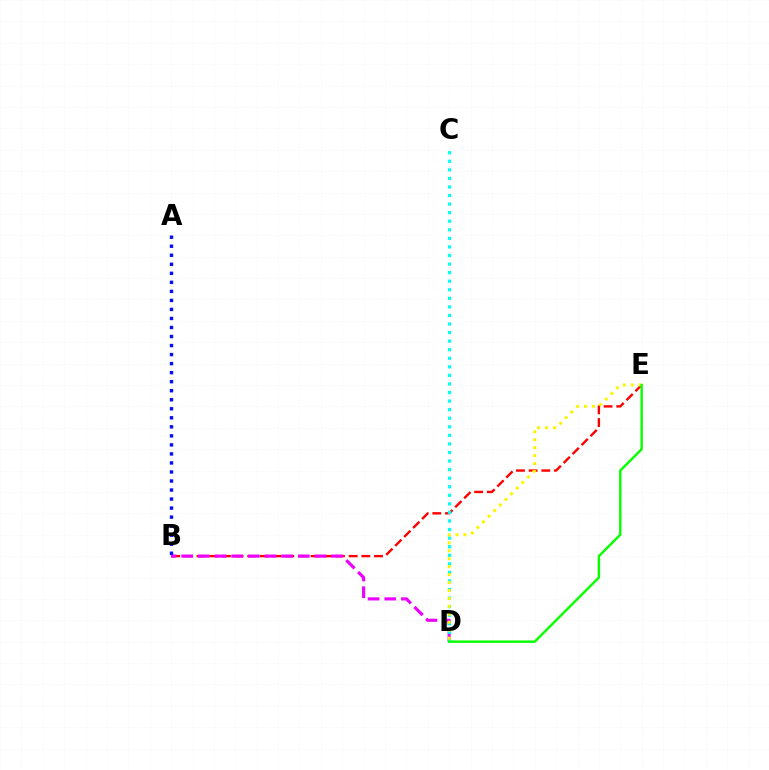{('B', 'E'): [{'color': '#ff0000', 'line_style': 'dashed', 'thickness': 1.72}], ('B', 'D'): [{'color': '#ee00ff', 'line_style': 'dashed', 'thickness': 2.26}], ('C', 'D'): [{'color': '#00fff6', 'line_style': 'dotted', 'thickness': 2.33}], ('D', 'E'): [{'color': '#fcf500', 'line_style': 'dotted', 'thickness': 2.16}, {'color': '#08ff00', 'line_style': 'solid', 'thickness': 1.75}], ('A', 'B'): [{'color': '#0010ff', 'line_style': 'dotted', 'thickness': 2.45}]}